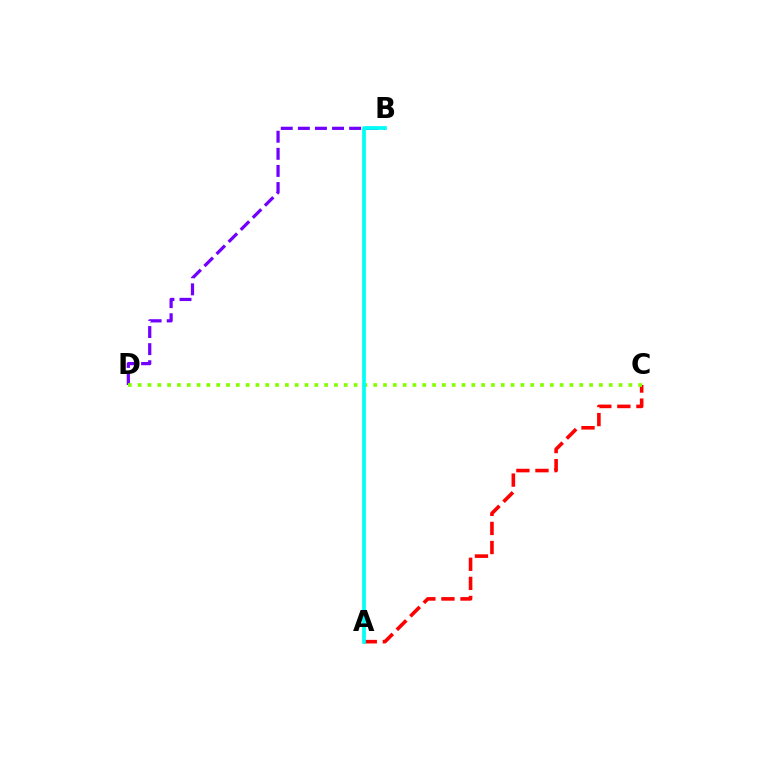{('B', 'D'): [{'color': '#7200ff', 'line_style': 'dashed', 'thickness': 2.32}], ('A', 'C'): [{'color': '#ff0000', 'line_style': 'dashed', 'thickness': 2.59}], ('C', 'D'): [{'color': '#84ff00', 'line_style': 'dotted', 'thickness': 2.67}], ('A', 'B'): [{'color': '#00fff6', 'line_style': 'solid', 'thickness': 2.68}]}